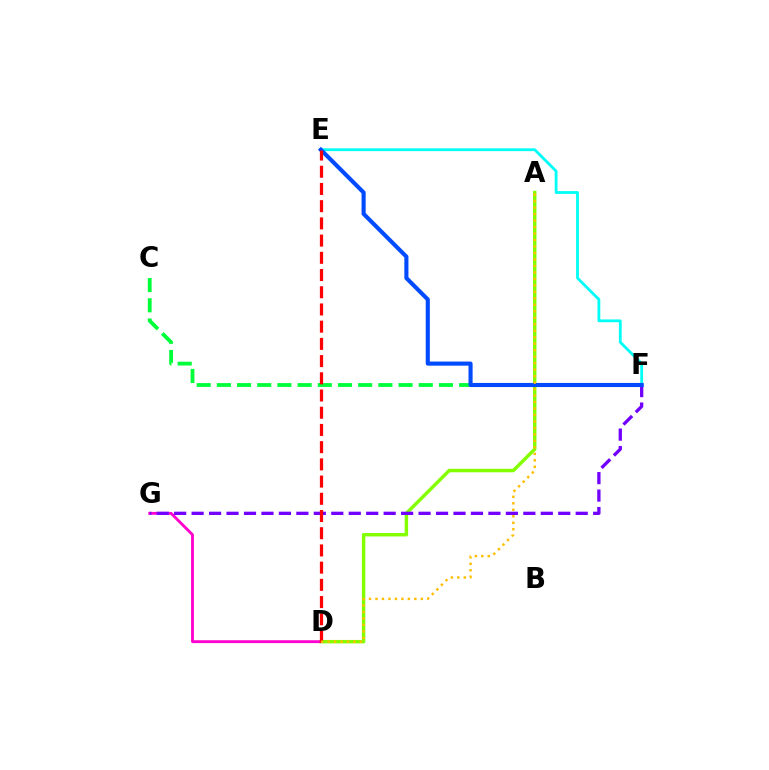{('A', 'D'): [{'color': '#84ff00', 'line_style': 'solid', 'thickness': 2.48}, {'color': '#ffbd00', 'line_style': 'dotted', 'thickness': 1.76}], ('D', 'G'): [{'color': '#ff00cf', 'line_style': 'solid', 'thickness': 2.05}], ('F', 'G'): [{'color': '#7200ff', 'line_style': 'dashed', 'thickness': 2.37}], ('E', 'F'): [{'color': '#00fff6', 'line_style': 'solid', 'thickness': 2.02}, {'color': '#004bff', 'line_style': 'solid', 'thickness': 2.96}], ('C', 'F'): [{'color': '#00ff39', 'line_style': 'dashed', 'thickness': 2.74}], ('D', 'E'): [{'color': '#ff0000', 'line_style': 'dashed', 'thickness': 2.34}]}